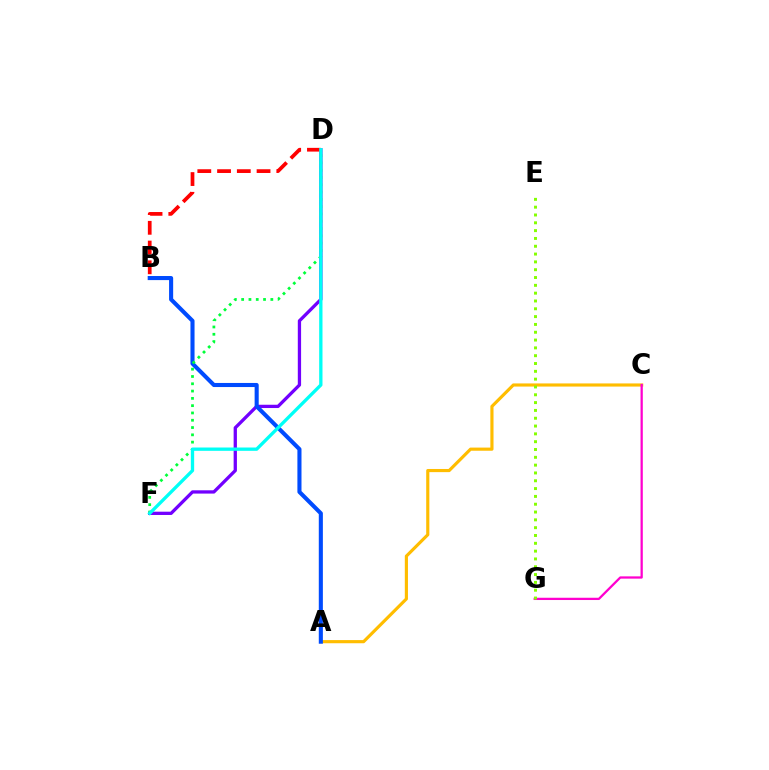{('A', 'C'): [{'color': '#ffbd00', 'line_style': 'solid', 'thickness': 2.27}], ('D', 'F'): [{'color': '#7200ff', 'line_style': 'solid', 'thickness': 2.37}, {'color': '#00ff39', 'line_style': 'dotted', 'thickness': 1.98}, {'color': '#00fff6', 'line_style': 'solid', 'thickness': 2.39}], ('B', 'D'): [{'color': '#ff0000', 'line_style': 'dashed', 'thickness': 2.68}], ('A', 'B'): [{'color': '#004bff', 'line_style': 'solid', 'thickness': 2.94}], ('C', 'G'): [{'color': '#ff00cf', 'line_style': 'solid', 'thickness': 1.63}], ('E', 'G'): [{'color': '#84ff00', 'line_style': 'dotted', 'thickness': 2.12}]}